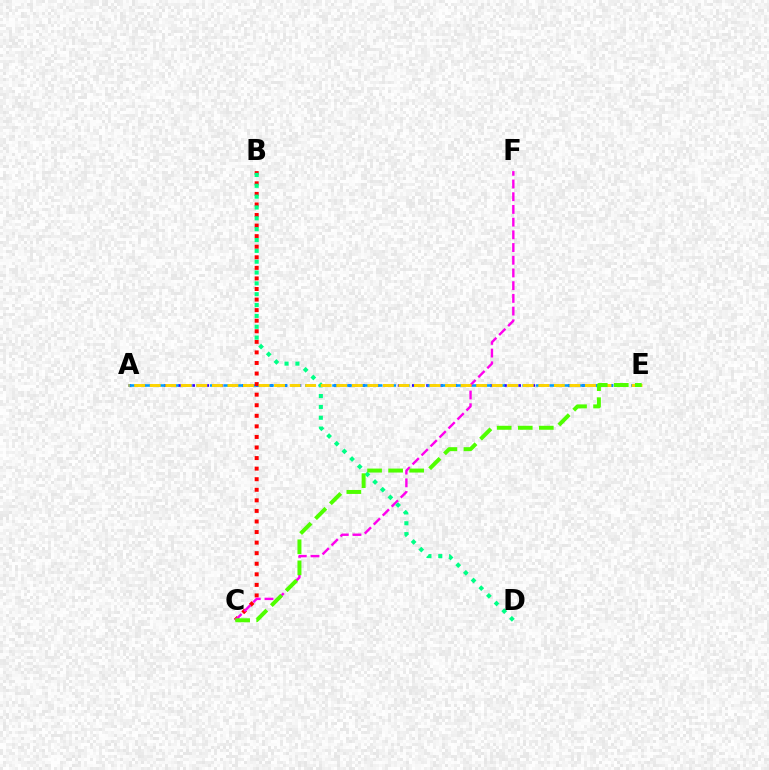{('A', 'E'): [{'color': '#3700ff', 'line_style': 'dotted', 'thickness': 1.93}, {'color': '#009eff', 'line_style': 'dashed', 'thickness': 1.85}, {'color': '#ffd500', 'line_style': 'dashed', 'thickness': 2.11}], ('B', 'C'): [{'color': '#ff0000', 'line_style': 'dotted', 'thickness': 2.87}], ('C', 'F'): [{'color': '#ff00ed', 'line_style': 'dashed', 'thickness': 1.73}], ('B', 'D'): [{'color': '#00ff86', 'line_style': 'dotted', 'thickness': 2.95}], ('C', 'E'): [{'color': '#4fff00', 'line_style': 'dashed', 'thickness': 2.86}]}